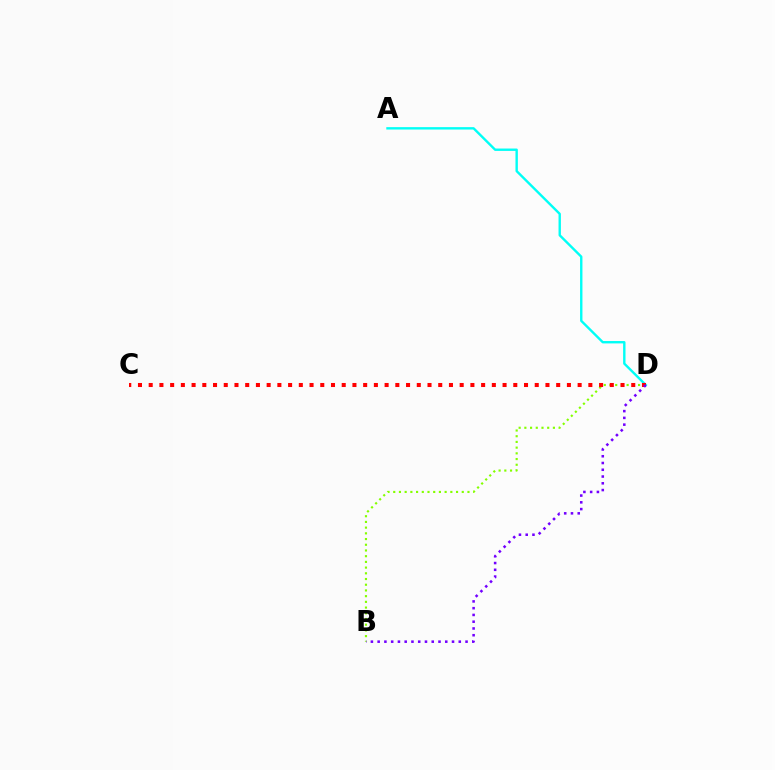{('A', 'D'): [{'color': '#00fff6', 'line_style': 'solid', 'thickness': 1.72}], ('B', 'D'): [{'color': '#84ff00', 'line_style': 'dotted', 'thickness': 1.55}, {'color': '#7200ff', 'line_style': 'dotted', 'thickness': 1.84}], ('C', 'D'): [{'color': '#ff0000', 'line_style': 'dotted', 'thickness': 2.91}]}